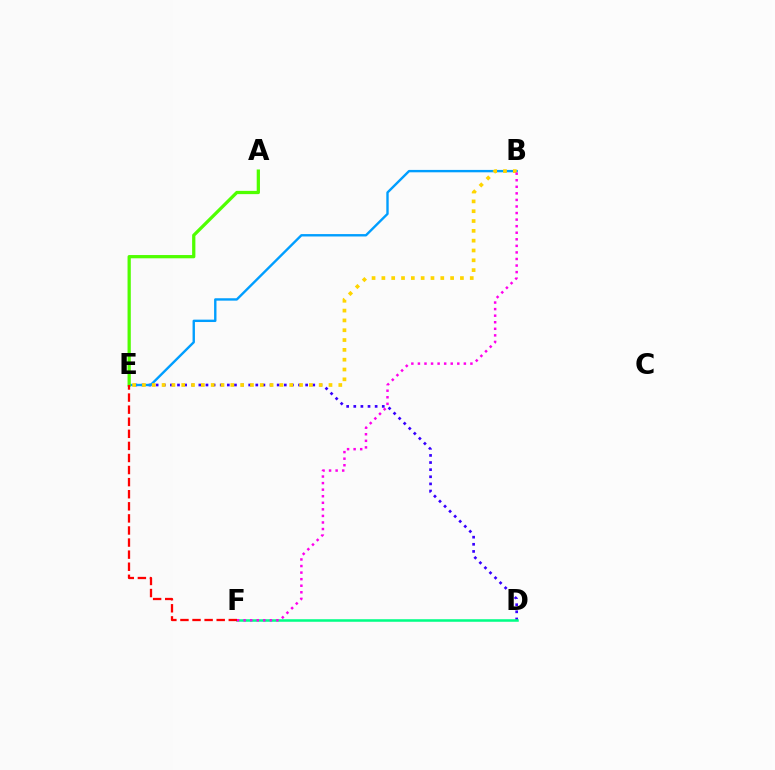{('D', 'E'): [{'color': '#3700ff', 'line_style': 'dotted', 'thickness': 1.93}], ('B', 'E'): [{'color': '#009eff', 'line_style': 'solid', 'thickness': 1.72}, {'color': '#ffd500', 'line_style': 'dotted', 'thickness': 2.67}], ('D', 'F'): [{'color': '#00ff86', 'line_style': 'solid', 'thickness': 1.83}], ('A', 'E'): [{'color': '#4fff00', 'line_style': 'solid', 'thickness': 2.34}], ('B', 'F'): [{'color': '#ff00ed', 'line_style': 'dotted', 'thickness': 1.78}], ('E', 'F'): [{'color': '#ff0000', 'line_style': 'dashed', 'thickness': 1.64}]}